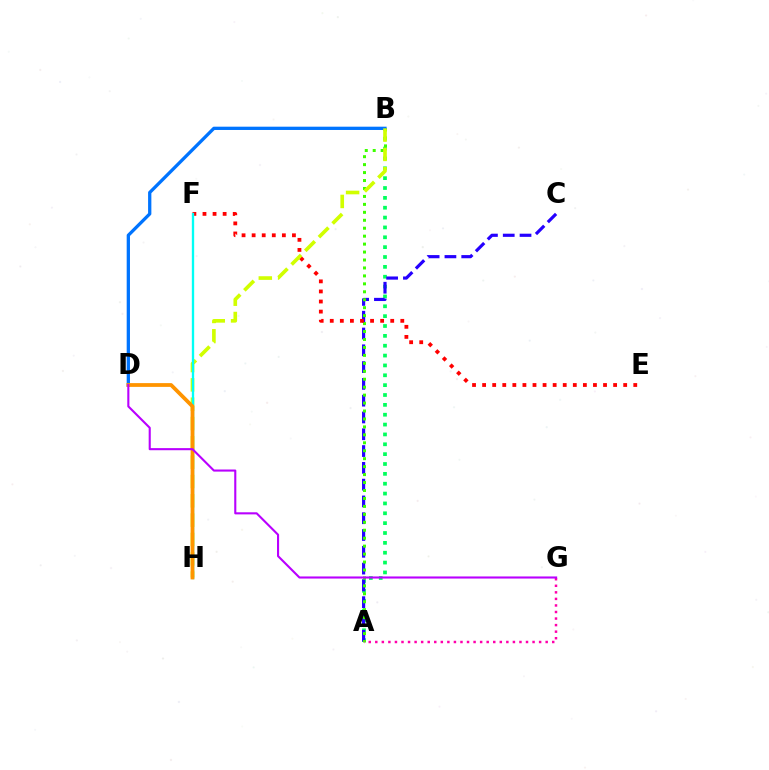{('A', 'B'): [{'color': '#00ff5c', 'line_style': 'dotted', 'thickness': 2.68}, {'color': '#3dff00', 'line_style': 'dotted', 'thickness': 2.16}], ('A', 'C'): [{'color': '#2500ff', 'line_style': 'dashed', 'thickness': 2.28}], ('E', 'F'): [{'color': '#ff0000', 'line_style': 'dotted', 'thickness': 2.74}], ('B', 'D'): [{'color': '#0074ff', 'line_style': 'solid', 'thickness': 2.36}], ('B', 'H'): [{'color': '#d1ff00', 'line_style': 'dashed', 'thickness': 2.62}], ('F', 'H'): [{'color': '#00fff6', 'line_style': 'solid', 'thickness': 1.68}], ('D', 'H'): [{'color': '#ff9400', 'line_style': 'solid', 'thickness': 2.72}], ('A', 'G'): [{'color': '#ff00ac', 'line_style': 'dotted', 'thickness': 1.78}], ('D', 'G'): [{'color': '#b900ff', 'line_style': 'solid', 'thickness': 1.51}]}